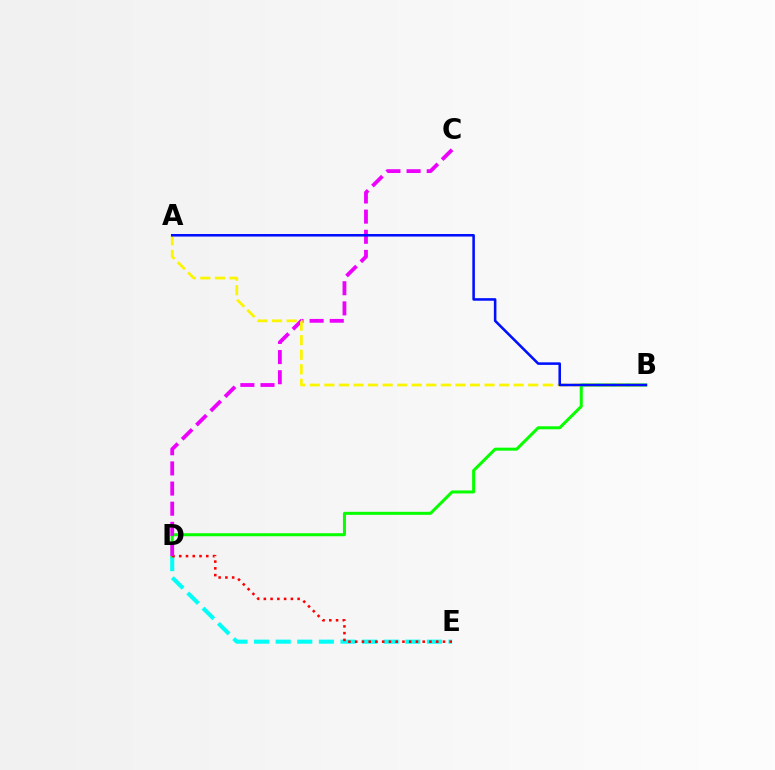{('D', 'E'): [{'color': '#00fff6', 'line_style': 'dashed', 'thickness': 2.94}, {'color': '#ff0000', 'line_style': 'dotted', 'thickness': 1.83}], ('B', 'D'): [{'color': '#08ff00', 'line_style': 'solid', 'thickness': 2.17}], ('C', 'D'): [{'color': '#ee00ff', 'line_style': 'dashed', 'thickness': 2.74}], ('A', 'B'): [{'color': '#fcf500', 'line_style': 'dashed', 'thickness': 1.98}, {'color': '#0010ff', 'line_style': 'solid', 'thickness': 1.84}]}